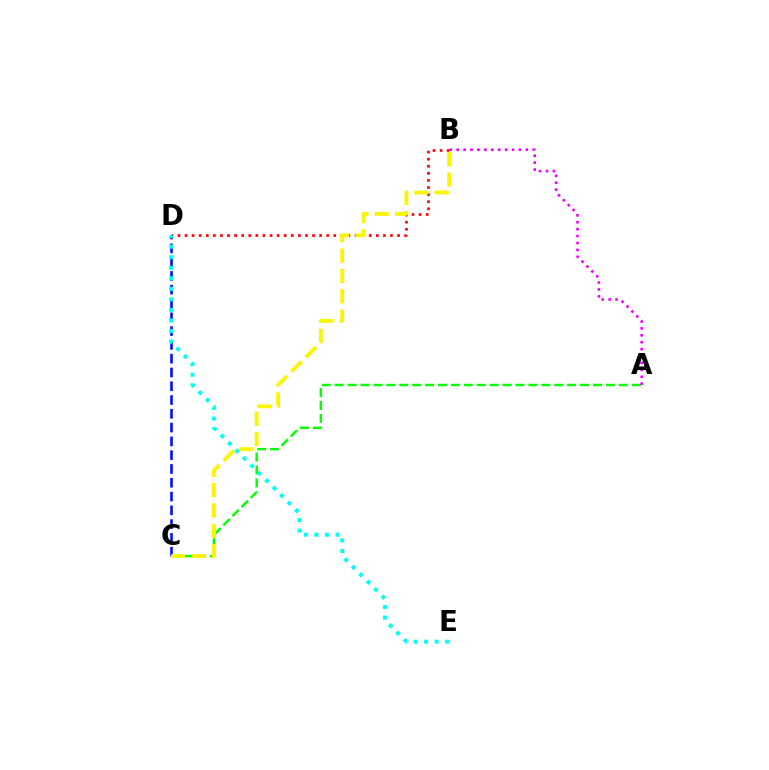{('C', 'D'): [{'color': '#0010ff', 'line_style': 'dashed', 'thickness': 1.87}], ('B', 'D'): [{'color': '#ff0000', 'line_style': 'dotted', 'thickness': 1.92}], ('A', 'C'): [{'color': '#08ff00', 'line_style': 'dashed', 'thickness': 1.75}], ('B', 'C'): [{'color': '#fcf500', 'line_style': 'dashed', 'thickness': 2.76}], ('A', 'B'): [{'color': '#ee00ff', 'line_style': 'dotted', 'thickness': 1.88}], ('D', 'E'): [{'color': '#00fff6', 'line_style': 'dotted', 'thickness': 2.86}]}